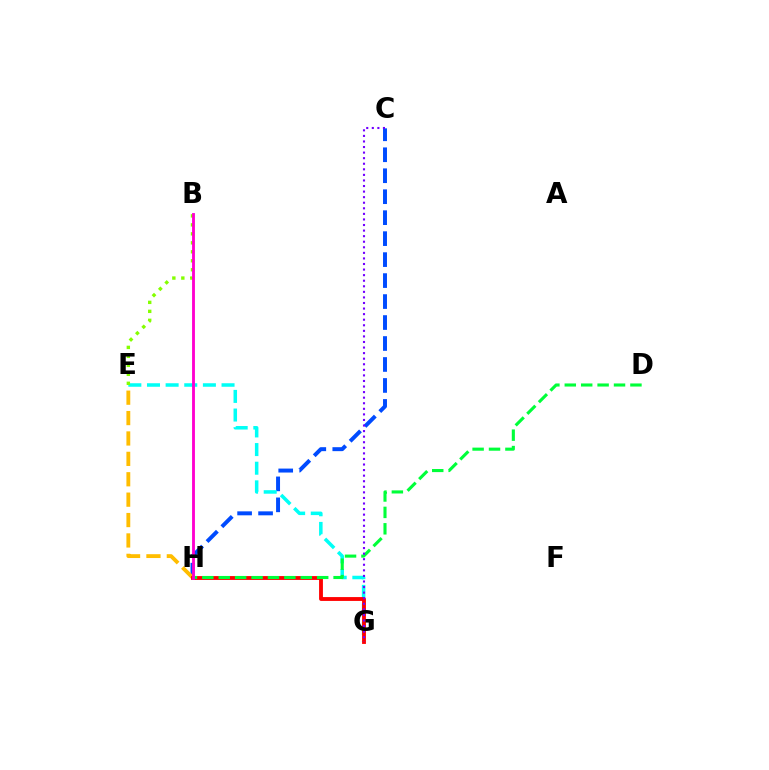{('C', 'H'): [{'color': '#004bff', 'line_style': 'dashed', 'thickness': 2.85}], ('E', 'H'): [{'color': '#ffbd00', 'line_style': 'dashed', 'thickness': 2.77}], ('E', 'G'): [{'color': '#00fff6', 'line_style': 'dashed', 'thickness': 2.53}], ('B', 'E'): [{'color': '#84ff00', 'line_style': 'dotted', 'thickness': 2.44}], ('G', 'H'): [{'color': '#ff0000', 'line_style': 'solid', 'thickness': 2.77}], ('D', 'H'): [{'color': '#00ff39', 'line_style': 'dashed', 'thickness': 2.23}], ('C', 'G'): [{'color': '#7200ff', 'line_style': 'dotted', 'thickness': 1.51}], ('B', 'H'): [{'color': '#ff00cf', 'line_style': 'solid', 'thickness': 2.05}]}